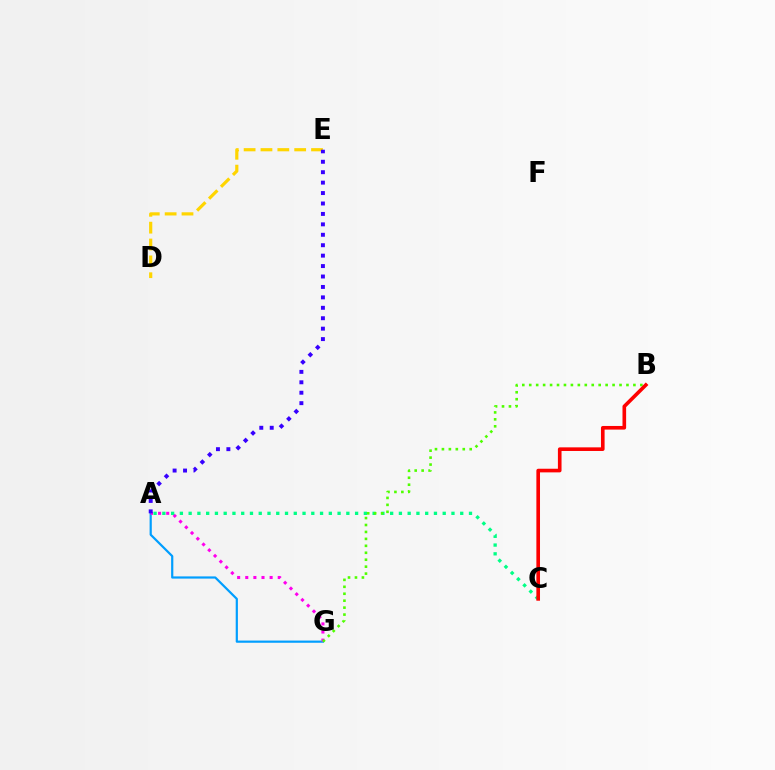{('A', 'G'): [{'color': '#009eff', 'line_style': 'solid', 'thickness': 1.58}, {'color': '#ff00ed', 'line_style': 'dotted', 'thickness': 2.21}], ('A', 'C'): [{'color': '#00ff86', 'line_style': 'dotted', 'thickness': 2.38}], ('D', 'E'): [{'color': '#ffd500', 'line_style': 'dashed', 'thickness': 2.29}], ('A', 'E'): [{'color': '#3700ff', 'line_style': 'dotted', 'thickness': 2.83}], ('B', 'G'): [{'color': '#4fff00', 'line_style': 'dotted', 'thickness': 1.89}], ('B', 'C'): [{'color': '#ff0000', 'line_style': 'solid', 'thickness': 2.61}]}